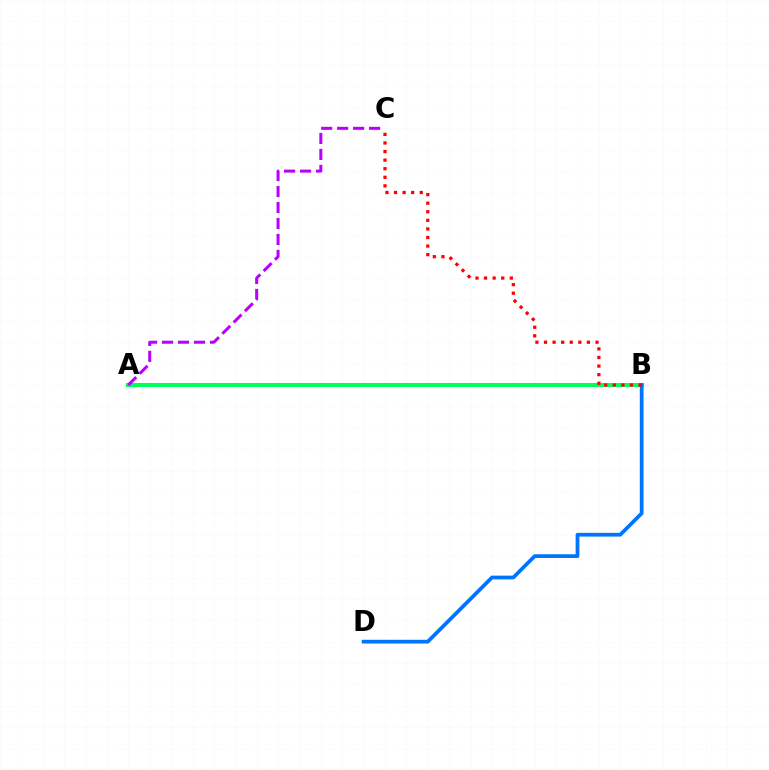{('A', 'B'): [{'color': '#d1ff00', 'line_style': 'solid', 'thickness': 2.82}, {'color': '#00ff5c', 'line_style': 'solid', 'thickness': 2.9}], ('B', 'D'): [{'color': '#0074ff', 'line_style': 'solid', 'thickness': 2.7}], ('A', 'C'): [{'color': '#b900ff', 'line_style': 'dashed', 'thickness': 2.17}], ('B', 'C'): [{'color': '#ff0000', 'line_style': 'dotted', 'thickness': 2.33}]}